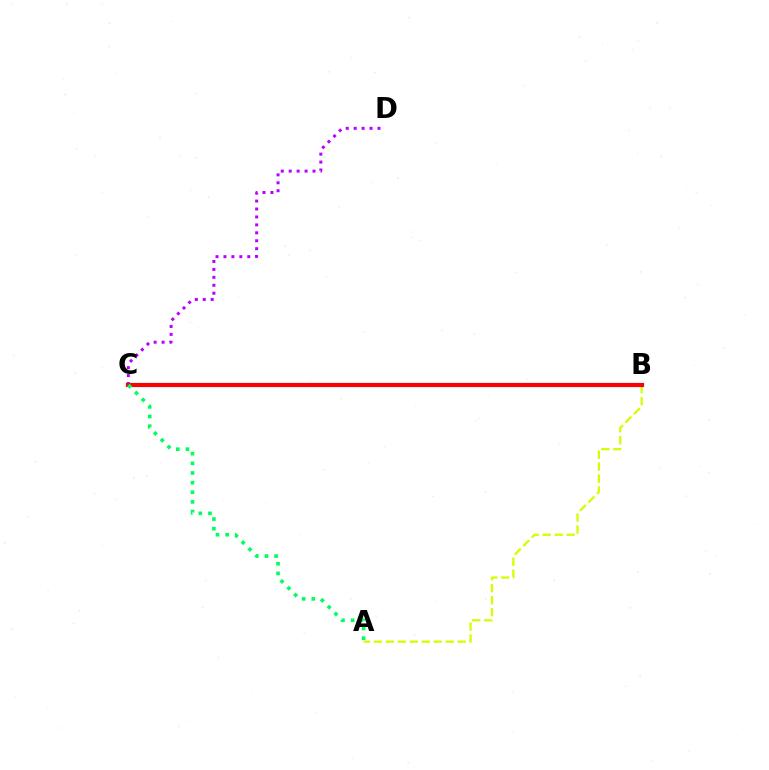{('C', 'D'): [{'color': '#b900ff', 'line_style': 'dotted', 'thickness': 2.16}], ('A', 'B'): [{'color': '#d1ff00', 'line_style': 'dashed', 'thickness': 1.63}], ('B', 'C'): [{'color': '#0074ff', 'line_style': 'solid', 'thickness': 3.0}, {'color': '#ff0000', 'line_style': 'solid', 'thickness': 2.92}], ('A', 'C'): [{'color': '#00ff5c', 'line_style': 'dotted', 'thickness': 2.62}]}